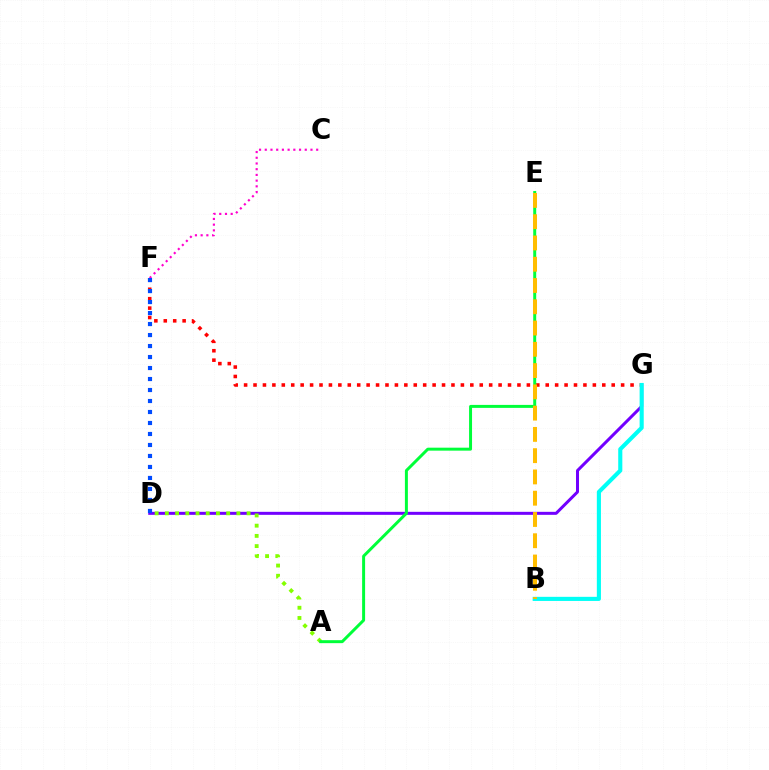{('D', 'G'): [{'color': '#7200ff', 'line_style': 'solid', 'thickness': 2.17}], ('C', 'F'): [{'color': '#ff00cf', 'line_style': 'dotted', 'thickness': 1.55}], ('A', 'D'): [{'color': '#84ff00', 'line_style': 'dotted', 'thickness': 2.77}], ('F', 'G'): [{'color': '#ff0000', 'line_style': 'dotted', 'thickness': 2.56}], ('D', 'F'): [{'color': '#004bff', 'line_style': 'dotted', 'thickness': 2.99}], ('B', 'G'): [{'color': '#00fff6', 'line_style': 'solid', 'thickness': 2.96}], ('A', 'E'): [{'color': '#00ff39', 'line_style': 'solid', 'thickness': 2.14}], ('B', 'E'): [{'color': '#ffbd00', 'line_style': 'dashed', 'thickness': 2.89}]}